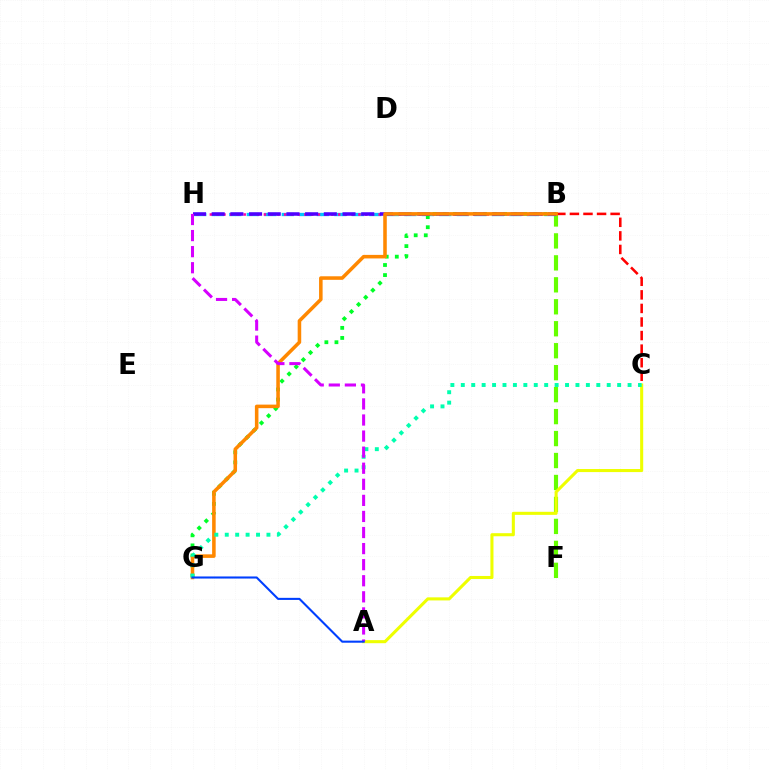{('B', 'F'): [{'color': '#66ff00', 'line_style': 'dashed', 'thickness': 2.98}], ('B', 'H'): [{'color': '#00c7ff', 'line_style': 'dashed', 'thickness': 2.38}, {'color': '#ff00a0', 'line_style': 'dotted', 'thickness': 1.83}, {'color': '#4f00ff', 'line_style': 'dashed', 'thickness': 2.54}], ('B', 'G'): [{'color': '#00ff27', 'line_style': 'dotted', 'thickness': 2.74}, {'color': '#ff8800', 'line_style': 'solid', 'thickness': 2.55}], ('B', 'C'): [{'color': '#ff0000', 'line_style': 'dashed', 'thickness': 1.84}], ('A', 'C'): [{'color': '#eeff00', 'line_style': 'solid', 'thickness': 2.21}], ('C', 'G'): [{'color': '#00ffaf', 'line_style': 'dotted', 'thickness': 2.83}], ('A', 'H'): [{'color': '#d600ff', 'line_style': 'dashed', 'thickness': 2.18}], ('A', 'G'): [{'color': '#003fff', 'line_style': 'solid', 'thickness': 1.5}]}